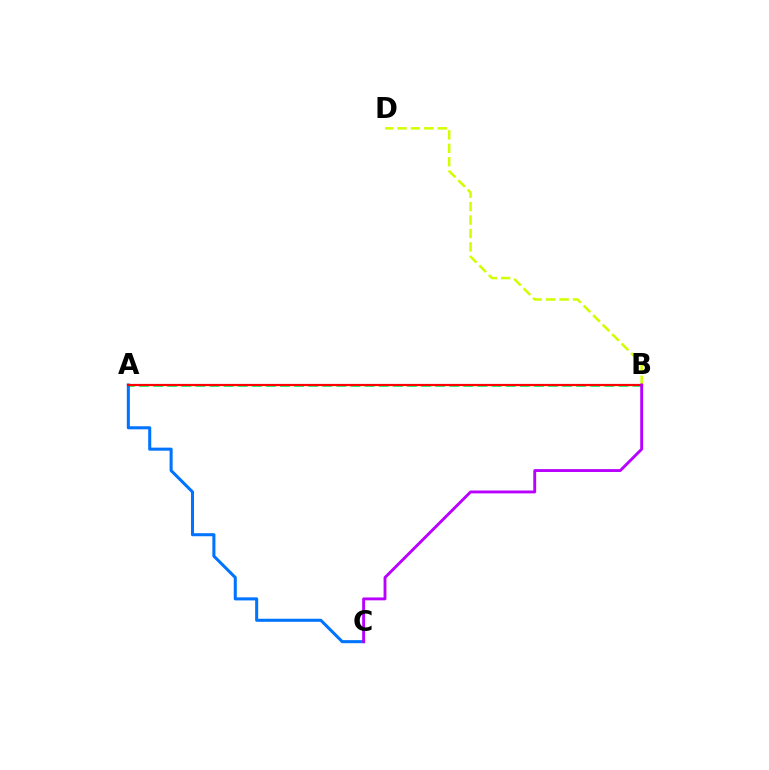{('A', 'B'): [{'color': '#00ff5c', 'line_style': 'dashed', 'thickness': 1.92}, {'color': '#ff0000', 'line_style': 'solid', 'thickness': 1.59}], ('A', 'C'): [{'color': '#0074ff', 'line_style': 'solid', 'thickness': 2.2}], ('B', 'D'): [{'color': '#d1ff00', 'line_style': 'dashed', 'thickness': 1.83}], ('B', 'C'): [{'color': '#b900ff', 'line_style': 'solid', 'thickness': 2.07}]}